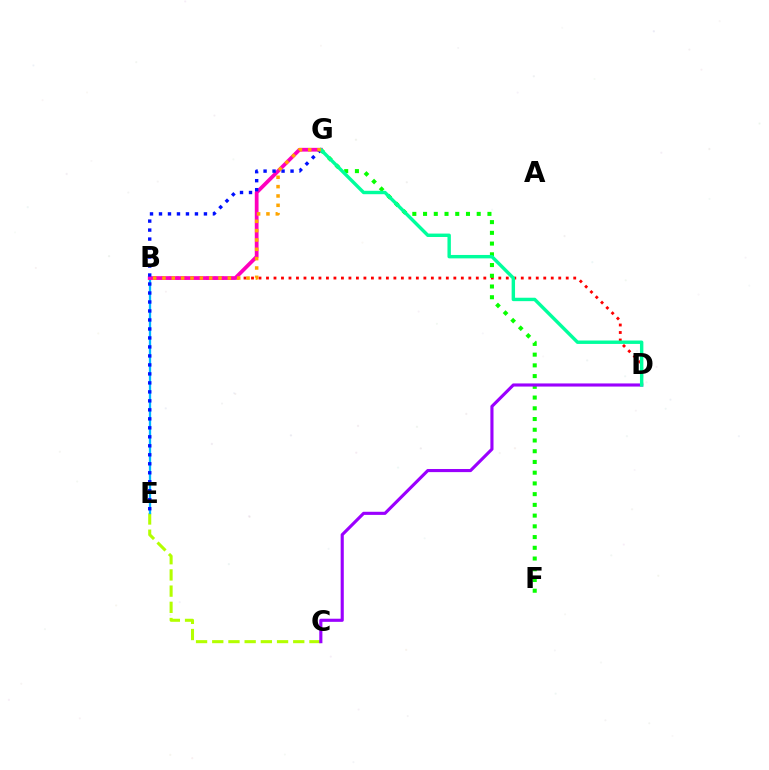{('C', 'E'): [{'color': '#b3ff00', 'line_style': 'dashed', 'thickness': 2.2}], ('B', 'E'): [{'color': '#00b5ff', 'line_style': 'solid', 'thickness': 1.65}], ('B', 'D'): [{'color': '#ff0000', 'line_style': 'dotted', 'thickness': 2.04}], ('F', 'G'): [{'color': '#08ff00', 'line_style': 'dotted', 'thickness': 2.92}], ('B', 'G'): [{'color': '#ff00bd', 'line_style': 'solid', 'thickness': 2.7}, {'color': '#ffa500', 'line_style': 'dotted', 'thickness': 2.54}], ('E', 'G'): [{'color': '#0010ff', 'line_style': 'dotted', 'thickness': 2.44}], ('C', 'D'): [{'color': '#9b00ff', 'line_style': 'solid', 'thickness': 2.25}], ('D', 'G'): [{'color': '#00ff9d', 'line_style': 'solid', 'thickness': 2.45}]}